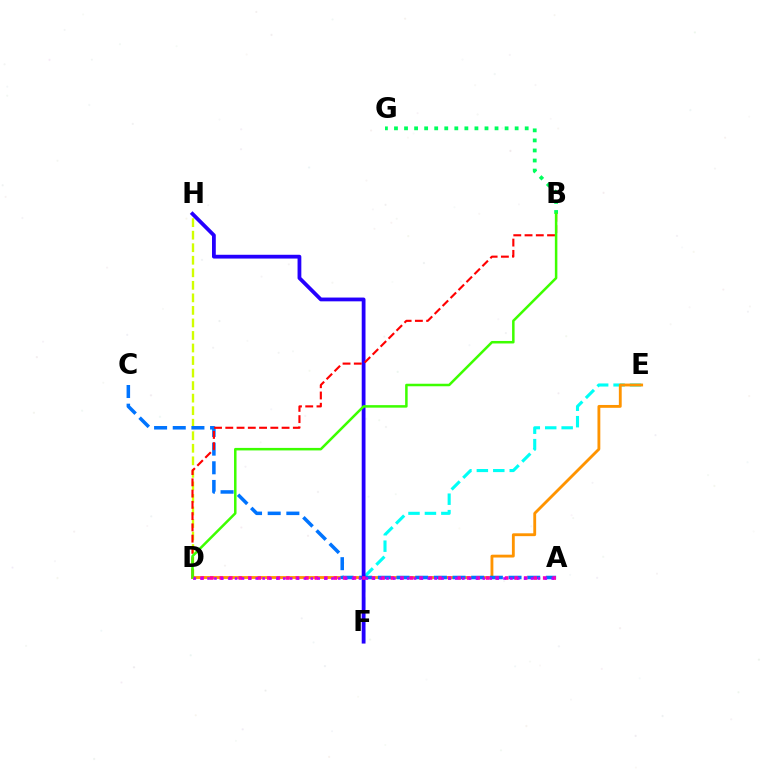{('E', 'F'): [{'color': '#00fff6', 'line_style': 'dashed', 'thickness': 2.23}], ('D', 'H'): [{'color': '#d1ff00', 'line_style': 'dashed', 'thickness': 1.7}], ('D', 'E'): [{'color': '#ff9400', 'line_style': 'solid', 'thickness': 2.05}], ('A', 'C'): [{'color': '#0074ff', 'line_style': 'dashed', 'thickness': 2.54}], ('F', 'H'): [{'color': '#2500ff', 'line_style': 'solid', 'thickness': 2.72}], ('B', 'G'): [{'color': '#00ff5c', 'line_style': 'dotted', 'thickness': 2.73}], ('A', 'D'): [{'color': '#ff00ac', 'line_style': 'dotted', 'thickness': 2.58}, {'color': '#b900ff', 'line_style': 'dotted', 'thickness': 1.87}], ('B', 'D'): [{'color': '#ff0000', 'line_style': 'dashed', 'thickness': 1.53}, {'color': '#3dff00', 'line_style': 'solid', 'thickness': 1.81}]}